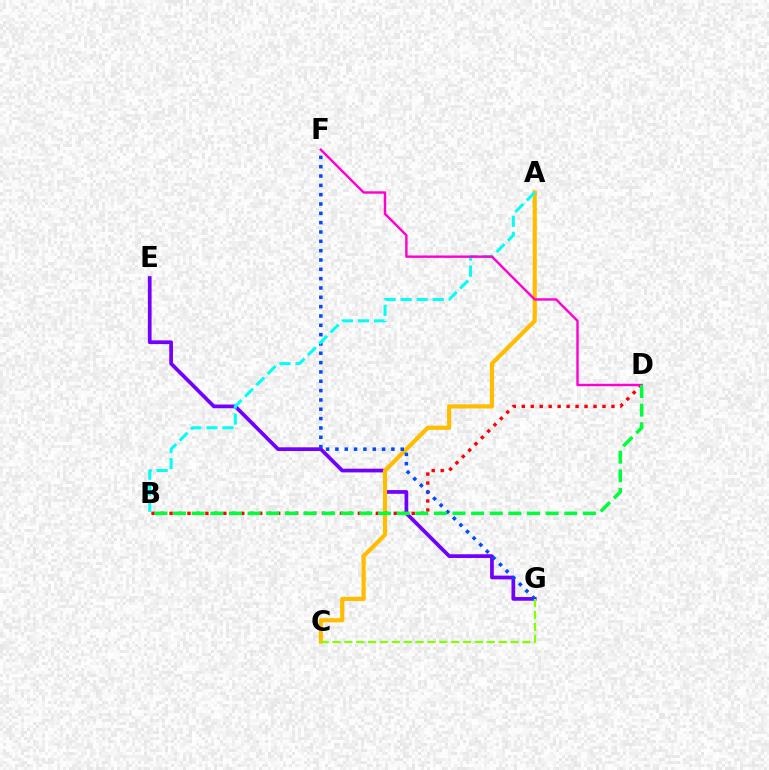{('E', 'G'): [{'color': '#7200ff', 'line_style': 'solid', 'thickness': 2.68}], ('A', 'C'): [{'color': '#ffbd00', 'line_style': 'solid', 'thickness': 2.99}], ('B', 'D'): [{'color': '#ff0000', 'line_style': 'dotted', 'thickness': 2.44}, {'color': '#00ff39', 'line_style': 'dashed', 'thickness': 2.53}], ('F', 'G'): [{'color': '#004bff', 'line_style': 'dotted', 'thickness': 2.54}], ('C', 'G'): [{'color': '#84ff00', 'line_style': 'dashed', 'thickness': 1.61}], ('A', 'B'): [{'color': '#00fff6', 'line_style': 'dashed', 'thickness': 2.18}], ('D', 'F'): [{'color': '#ff00cf', 'line_style': 'solid', 'thickness': 1.73}]}